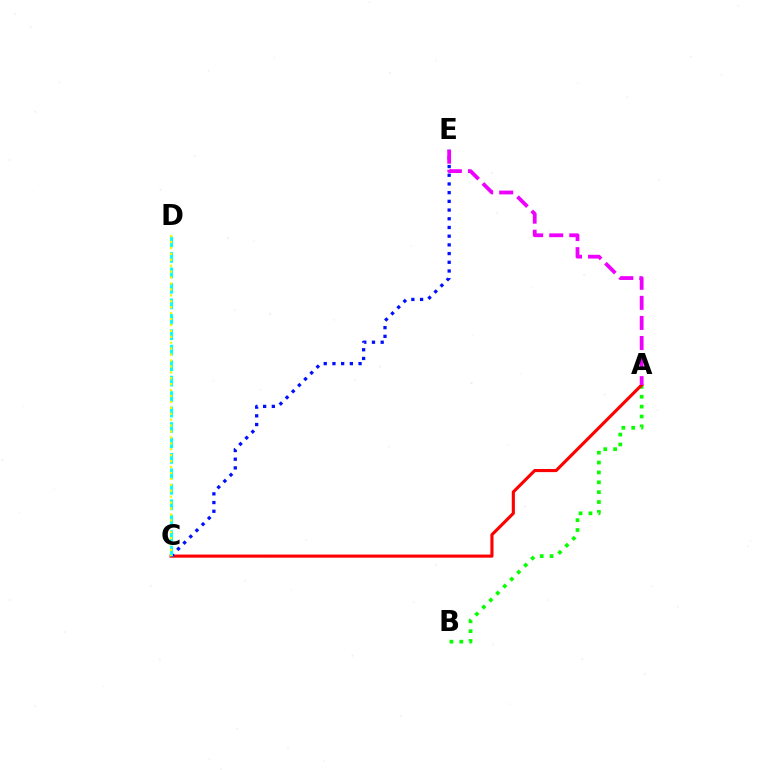{('A', 'B'): [{'color': '#08ff00', 'line_style': 'dotted', 'thickness': 2.68}], ('A', 'C'): [{'color': '#ff0000', 'line_style': 'solid', 'thickness': 2.24}], ('C', 'E'): [{'color': '#0010ff', 'line_style': 'dotted', 'thickness': 2.36}], ('A', 'E'): [{'color': '#ee00ff', 'line_style': 'dashed', 'thickness': 2.73}], ('C', 'D'): [{'color': '#00fff6', 'line_style': 'dashed', 'thickness': 2.1}, {'color': '#fcf500', 'line_style': 'dotted', 'thickness': 1.61}]}